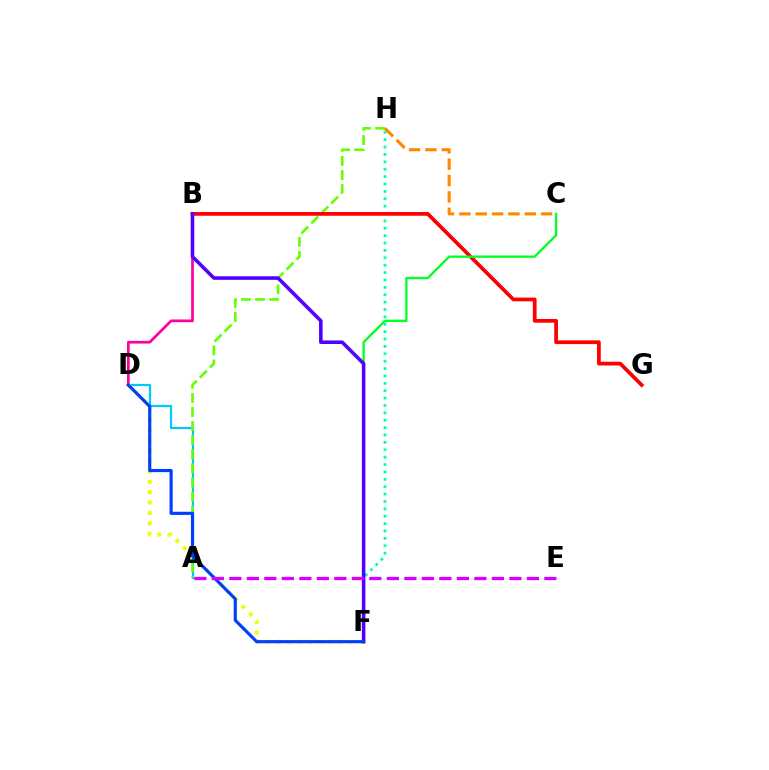{('B', 'D'): [{'color': '#ff00a0', 'line_style': 'solid', 'thickness': 1.95}], ('A', 'D'): [{'color': '#00c7ff', 'line_style': 'solid', 'thickness': 1.57}], ('F', 'H'): [{'color': '#00ffaf', 'line_style': 'dotted', 'thickness': 2.01}], ('A', 'H'): [{'color': '#66ff00', 'line_style': 'dashed', 'thickness': 1.91}], ('B', 'G'): [{'color': '#ff0000', 'line_style': 'solid', 'thickness': 2.69}], ('C', 'H'): [{'color': '#ff8800', 'line_style': 'dashed', 'thickness': 2.22}], ('D', 'F'): [{'color': '#eeff00', 'line_style': 'dotted', 'thickness': 2.82}, {'color': '#003fff', 'line_style': 'solid', 'thickness': 2.27}], ('C', 'F'): [{'color': '#00ff27', 'line_style': 'solid', 'thickness': 1.67}], ('B', 'F'): [{'color': '#4f00ff', 'line_style': 'solid', 'thickness': 2.56}], ('A', 'E'): [{'color': '#d600ff', 'line_style': 'dashed', 'thickness': 2.38}]}